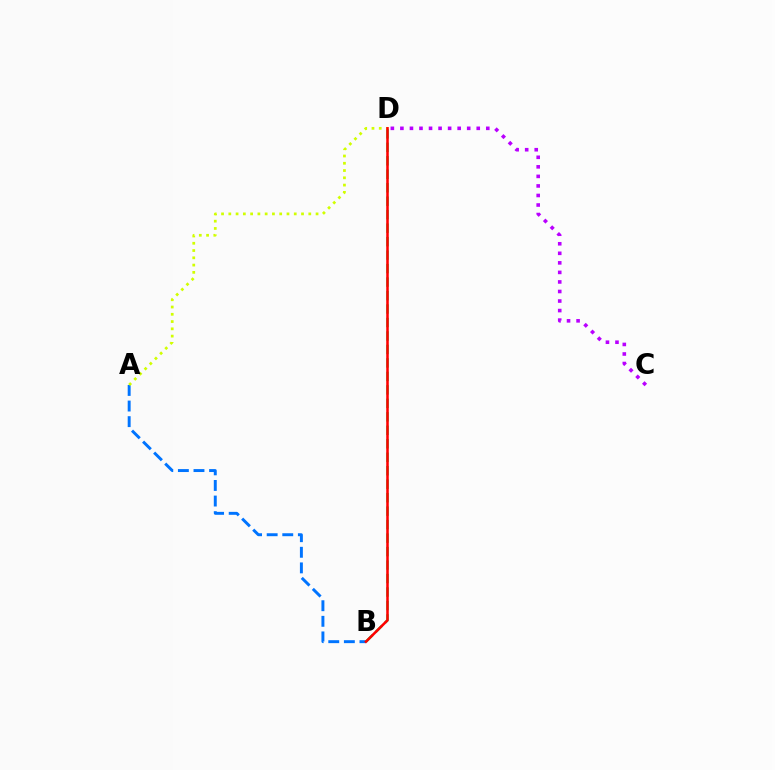{('A', 'B'): [{'color': '#0074ff', 'line_style': 'dashed', 'thickness': 2.12}], ('B', 'D'): [{'color': '#00ff5c', 'line_style': 'dashed', 'thickness': 1.83}, {'color': '#ff0000', 'line_style': 'solid', 'thickness': 1.83}], ('C', 'D'): [{'color': '#b900ff', 'line_style': 'dotted', 'thickness': 2.59}], ('A', 'D'): [{'color': '#d1ff00', 'line_style': 'dotted', 'thickness': 1.98}]}